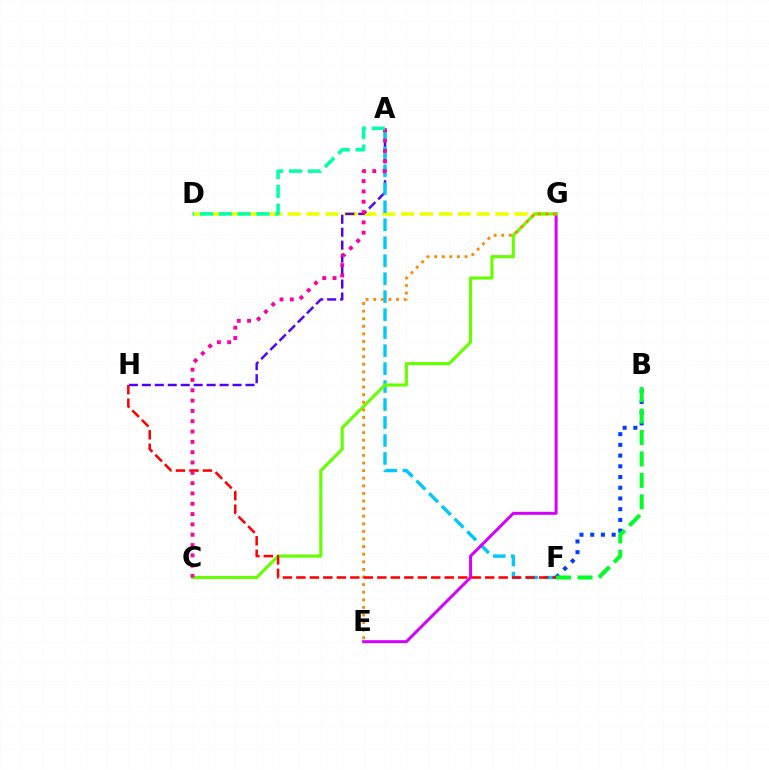{('B', 'F'): [{'color': '#003fff', 'line_style': 'dotted', 'thickness': 2.91}, {'color': '#00ff27', 'line_style': 'dashed', 'thickness': 2.91}], ('D', 'G'): [{'color': '#eeff00', 'line_style': 'dashed', 'thickness': 2.57}], ('A', 'H'): [{'color': '#4f00ff', 'line_style': 'dashed', 'thickness': 1.76}], ('A', 'F'): [{'color': '#00c7ff', 'line_style': 'dashed', 'thickness': 2.44}], ('E', 'G'): [{'color': '#d600ff', 'line_style': 'solid', 'thickness': 2.16}, {'color': '#ff8800', 'line_style': 'dotted', 'thickness': 2.06}], ('C', 'G'): [{'color': '#66ff00', 'line_style': 'solid', 'thickness': 2.24}], ('F', 'H'): [{'color': '#ff0000', 'line_style': 'dashed', 'thickness': 1.83}], ('A', 'C'): [{'color': '#ff00a0', 'line_style': 'dotted', 'thickness': 2.8}], ('A', 'D'): [{'color': '#00ffaf', 'line_style': 'dashed', 'thickness': 2.56}]}